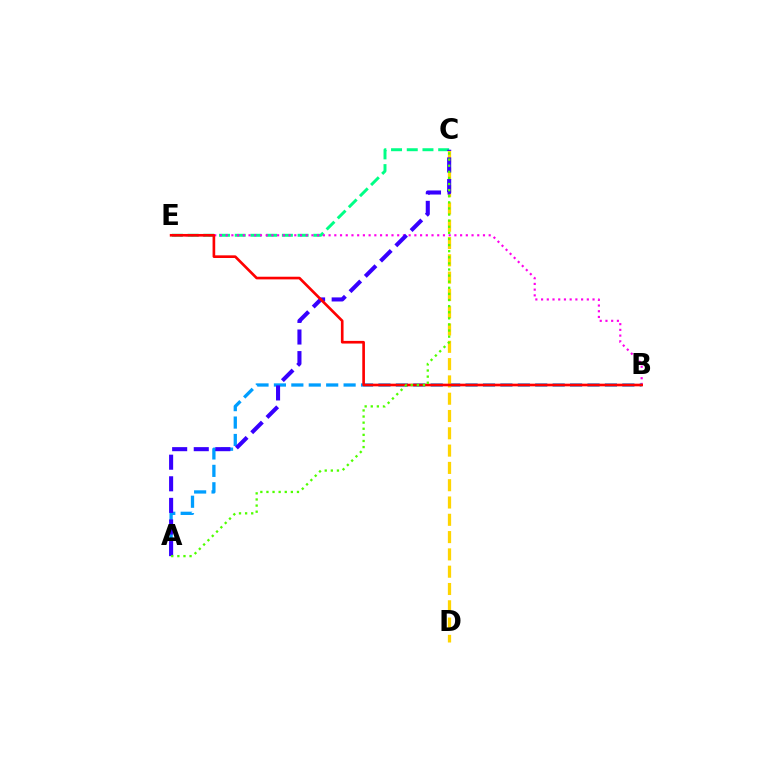{('C', 'E'): [{'color': '#00ff86', 'line_style': 'dashed', 'thickness': 2.13}], ('B', 'E'): [{'color': '#ff00ed', 'line_style': 'dotted', 'thickness': 1.55}, {'color': '#ff0000', 'line_style': 'solid', 'thickness': 1.91}], ('A', 'B'): [{'color': '#009eff', 'line_style': 'dashed', 'thickness': 2.37}], ('C', 'D'): [{'color': '#ffd500', 'line_style': 'dashed', 'thickness': 2.35}], ('A', 'C'): [{'color': '#3700ff', 'line_style': 'dashed', 'thickness': 2.93}, {'color': '#4fff00', 'line_style': 'dotted', 'thickness': 1.66}]}